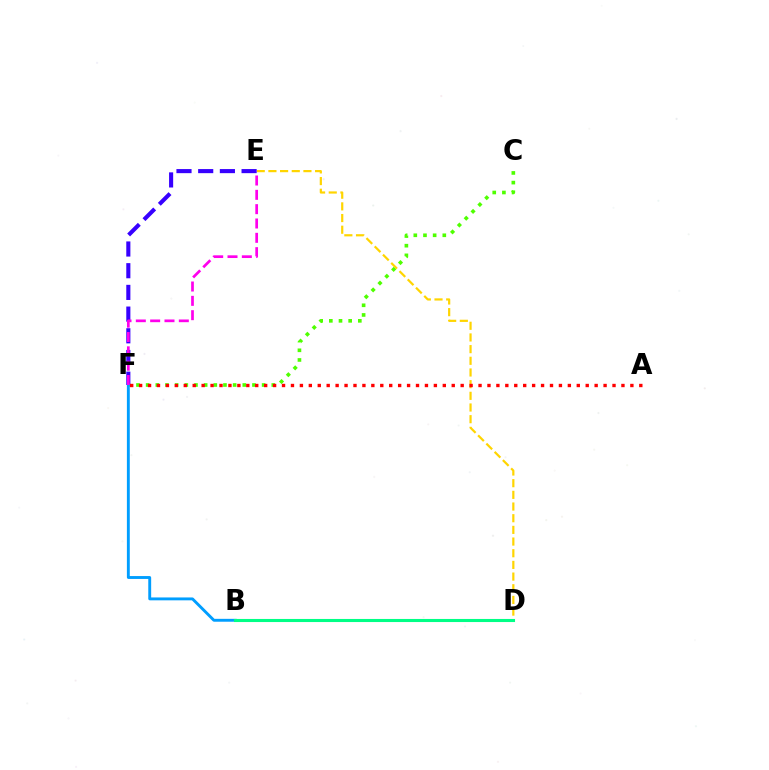{('D', 'E'): [{'color': '#ffd500', 'line_style': 'dashed', 'thickness': 1.59}], ('C', 'F'): [{'color': '#4fff00', 'line_style': 'dotted', 'thickness': 2.63}], ('E', 'F'): [{'color': '#3700ff', 'line_style': 'dashed', 'thickness': 2.95}, {'color': '#ff00ed', 'line_style': 'dashed', 'thickness': 1.95}], ('B', 'F'): [{'color': '#009eff', 'line_style': 'solid', 'thickness': 2.08}], ('B', 'D'): [{'color': '#00ff86', 'line_style': 'solid', 'thickness': 2.22}], ('A', 'F'): [{'color': '#ff0000', 'line_style': 'dotted', 'thickness': 2.43}]}